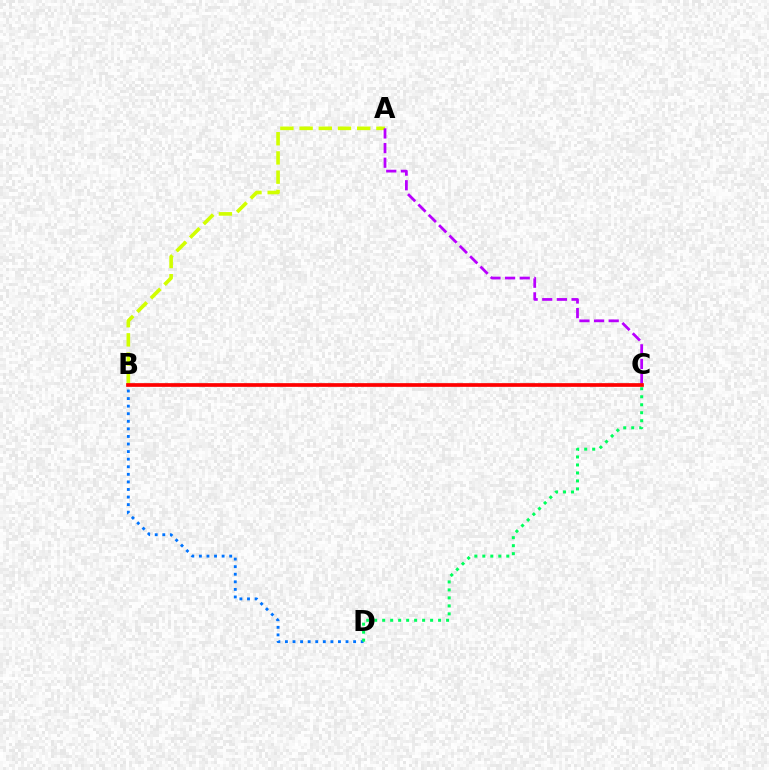{('B', 'D'): [{'color': '#0074ff', 'line_style': 'dotted', 'thickness': 2.06}], ('C', 'D'): [{'color': '#00ff5c', 'line_style': 'dotted', 'thickness': 2.17}], ('A', 'B'): [{'color': '#d1ff00', 'line_style': 'dashed', 'thickness': 2.61}], ('A', 'C'): [{'color': '#b900ff', 'line_style': 'dashed', 'thickness': 1.99}], ('B', 'C'): [{'color': '#ff0000', 'line_style': 'solid', 'thickness': 2.66}]}